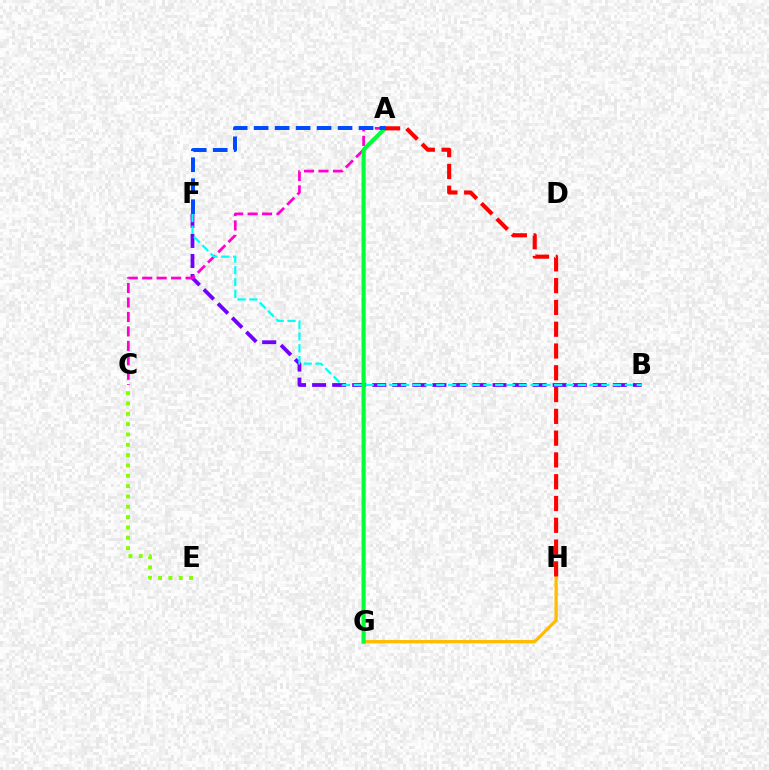{('B', 'F'): [{'color': '#7200ff', 'line_style': 'dashed', 'thickness': 2.72}, {'color': '#00fff6', 'line_style': 'dashed', 'thickness': 1.6}], ('G', 'H'): [{'color': '#ffbd00', 'line_style': 'solid', 'thickness': 2.36}], ('A', 'C'): [{'color': '#ff00cf', 'line_style': 'dashed', 'thickness': 1.96}], ('A', 'G'): [{'color': '#00ff39', 'line_style': 'solid', 'thickness': 2.97}], ('A', 'F'): [{'color': '#004bff', 'line_style': 'dashed', 'thickness': 2.85}], ('A', 'H'): [{'color': '#ff0000', 'line_style': 'dashed', 'thickness': 2.96}], ('C', 'E'): [{'color': '#84ff00', 'line_style': 'dotted', 'thickness': 2.81}]}